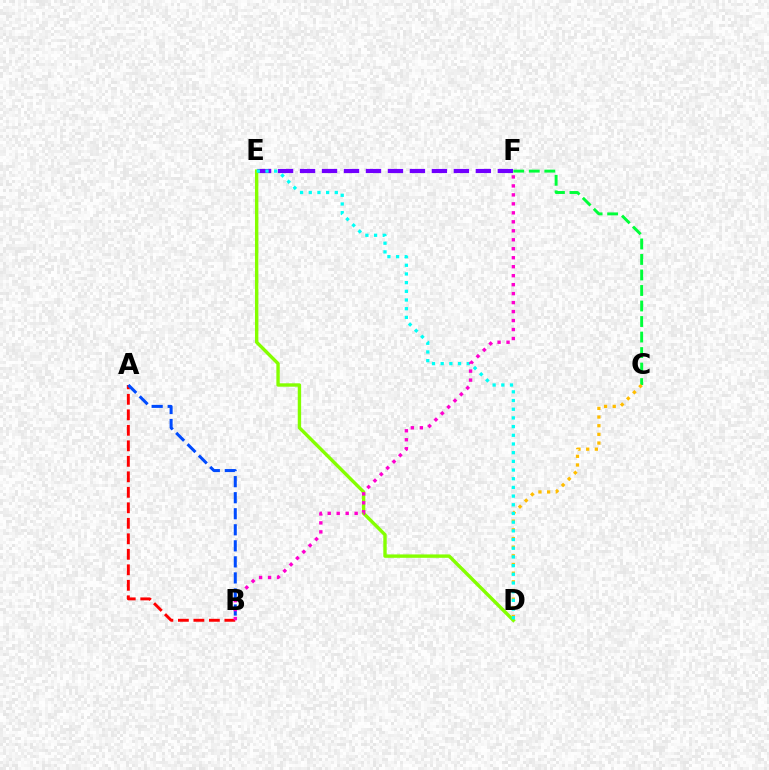{('C', 'F'): [{'color': '#00ff39', 'line_style': 'dashed', 'thickness': 2.11}], ('A', 'B'): [{'color': '#ff0000', 'line_style': 'dashed', 'thickness': 2.11}, {'color': '#004bff', 'line_style': 'dashed', 'thickness': 2.18}], ('E', 'F'): [{'color': '#7200ff', 'line_style': 'dashed', 'thickness': 2.99}], ('D', 'E'): [{'color': '#84ff00', 'line_style': 'solid', 'thickness': 2.44}, {'color': '#00fff6', 'line_style': 'dotted', 'thickness': 2.36}], ('C', 'D'): [{'color': '#ffbd00', 'line_style': 'dotted', 'thickness': 2.35}], ('B', 'F'): [{'color': '#ff00cf', 'line_style': 'dotted', 'thickness': 2.44}]}